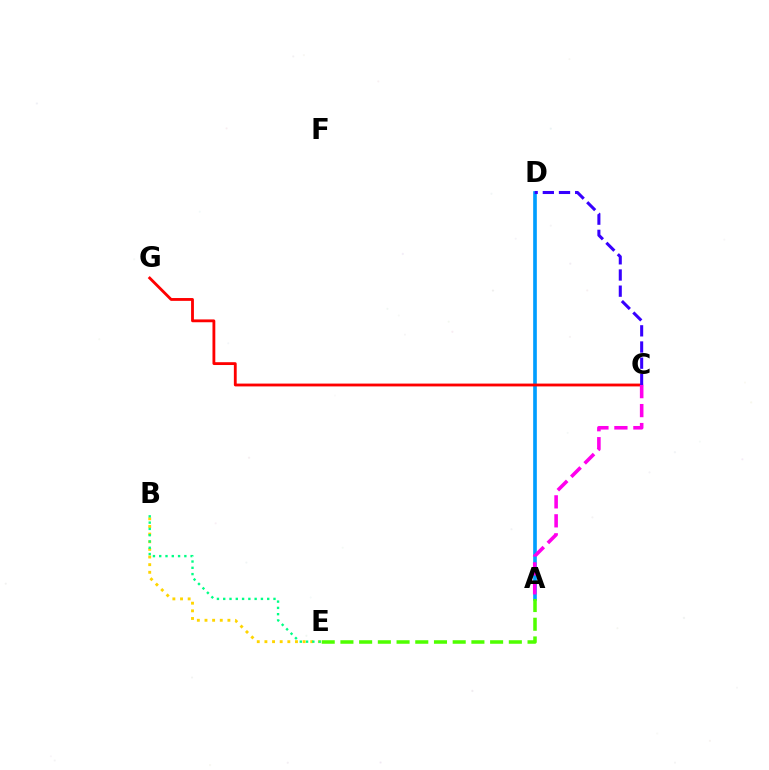{('B', 'E'): [{'color': '#ffd500', 'line_style': 'dotted', 'thickness': 2.08}, {'color': '#00ff86', 'line_style': 'dotted', 'thickness': 1.71}], ('A', 'D'): [{'color': '#009eff', 'line_style': 'solid', 'thickness': 2.63}], ('C', 'G'): [{'color': '#ff0000', 'line_style': 'solid', 'thickness': 2.03}], ('C', 'D'): [{'color': '#3700ff', 'line_style': 'dashed', 'thickness': 2.2}], ('A', 'E'): [{'color': '#4fff00', 'line_style': 'dashed', 'thickness': 2.54}], ('A', 'C'): [{'color': '#ff00ed', 'line_style': 'dashed', 'thickness': 2.58}]}